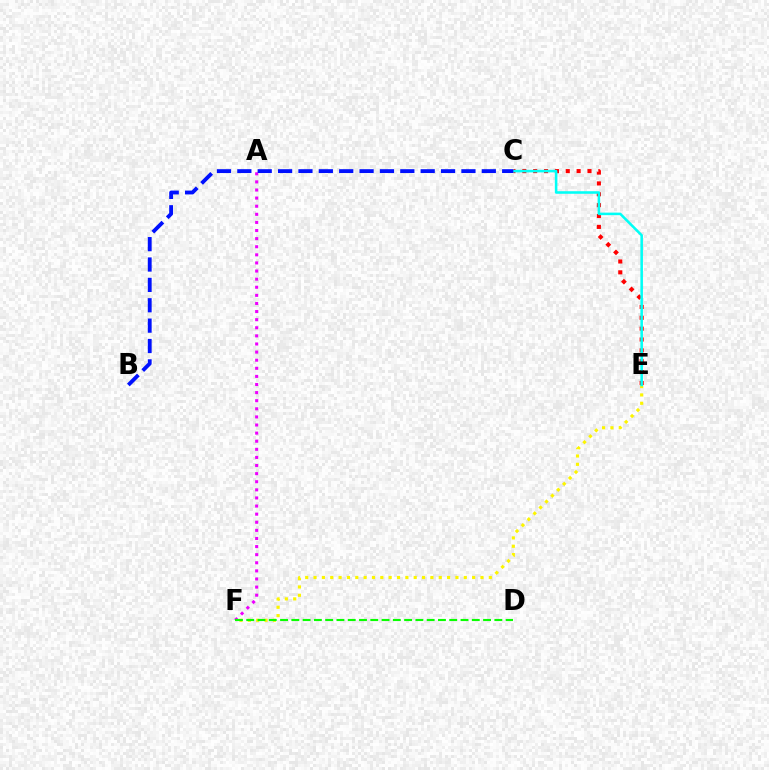{('C', 'E'): [{'color': '#ff0000', 'line_style': 'dotted', 'thickness': 2.95}, {'color': '#00fff6', 'line_style': 'solid', 'thickness': 1.84}], ('E', 'F'): [{'color': '#fcf500', 'line_style': 'dotted', 'thickness': 2.27}], ('A', 'F'): [{'color': '#ee00ff', 'line_style': 'dotted', 'thickness': 2.2}], ('B', 'C'): [{'color': '#0010ff', 'line_style': 'dashed', 'thickness': 2.77}], ('D', 'F'): [{'color': '#08ff00', 'line_style': 'dashed', 'thickness': 1.53}]}